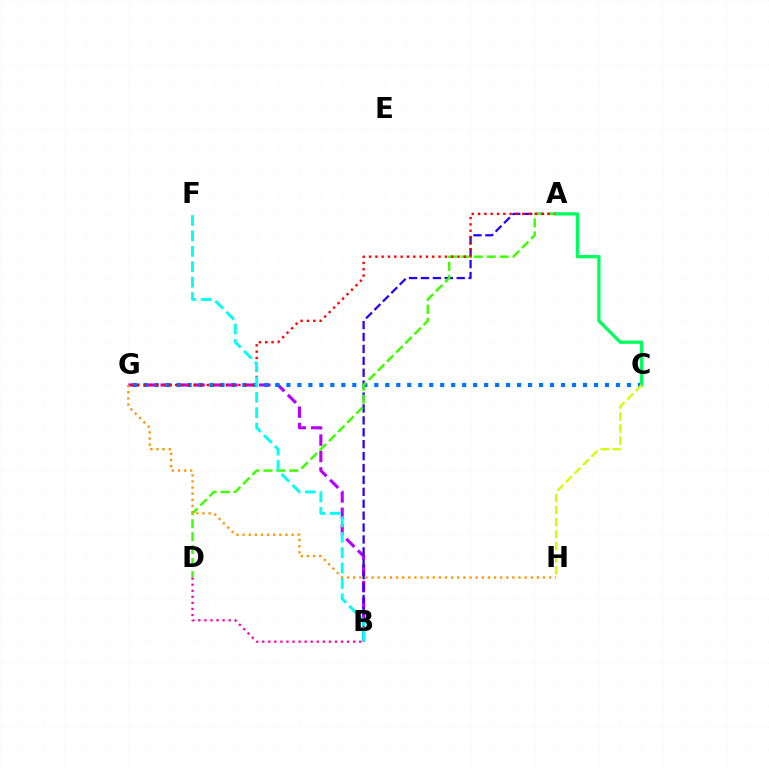{('B', 'G'): [{'color': '#b900ff', 'line_style': 'dashed', 'thickness': 2.23}], ('A', 'B'): [{'color': '#2500ff', 'line_style': 'dashed', 'thickness': 1.62}], ('C', 'G'): [{'color': '#0074ff', 'line_style': 'dotted', 'thickness': 2.98}], ('A', 'D'): [{'color': '#3dff00', 'line_style': 'dashed', 'thickness': 1.76}], ('A', 'G'): [{'color': '#ff0000', 'line_style': 'dotted', 'thickness': 1.72}], ('A', 'C'): [{'color': '#00ff5c', 'line_style': 'solid', 'thickness': 2.36}], ('G', 'H'): [{'color': '#ff9400', 'line_style': 'dotted', 'thickness': 1.66}], ('C', 'H'): [{'color': '#d1ff00', 'line_style': 'dashed', 'thickness': 1.64}], ('B', 'F'): [{'color': '#00fff6', 'line_style': 'dashed', 'thickness': 2.09}], ('B', 'D'): [{'color': '#ff00ac', 'line_style': 'dotted', 'thickness': 1.65}]}